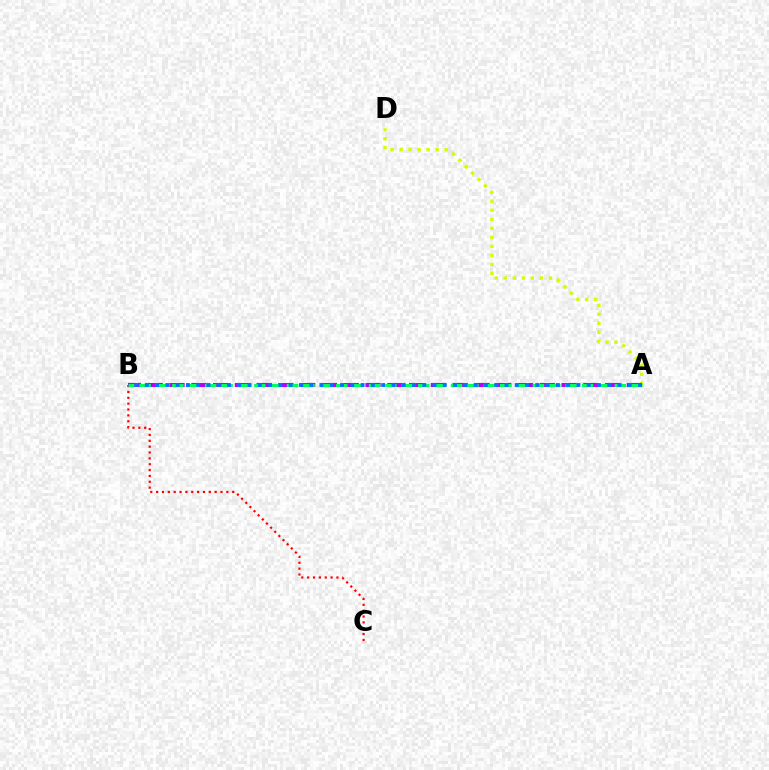{('A', 'D'): [{'color': '#d1ff00', 'line_style': 'dotted', 'thickness': 2.45}], ('A', 'B'): [{'color': '#b900ff', 'line_style': 'dashed', 'thickness': 2.96}, {'color': '#00ff5c', 'line_style': 'dashed', 'thickness': 2.23}, {'color': '#0074ff', 'line_style': 'dotted', 'thickness': 2.79}], ('B', 'C'): [{'color': '#ff0000', 'line_style': 'dotted', 'thickness': 1.59}]}